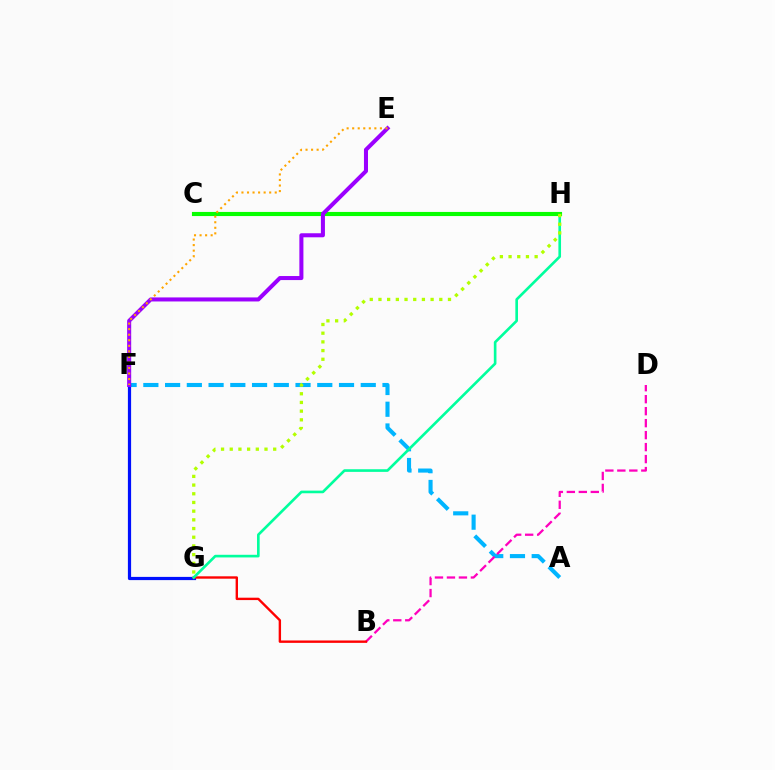{('A', 'F'): [{'color': '#00b5ff', 'line_style': 'dashed', 'thickness': 2.95}], ('B', 'D'): [{'color': '#ff00bd', 'line_style': 'dashed', 'thickness': 1.63}], ('F', 'G'): [{'color': '#0010ff', 'line_style': 'solid', 'thickness': 2.31}], ('B', 'G'): [{'color': '#ff0000', 'line_style': 'solid', 'thickness': 1.72}], ('G', 'H'): [{'color': '#00ff9d', 'line_style': 'solid', 'thickness': 1.9}, {'color': '#b3ff00', 'line_style': 'dotted', 'thickness': 2.36}], ('C', 'H'): [{'color': '#08ff00', 'line_style': 'solid', 'thickness': 2.97}], ('E', 'F'): [{'color': '#9b00ff', 'line_style': 'solid', 'thickness': 2.91}, {'color': '#ffa500', 'line_style': 'dotted', 'thickness': 1.51}]}